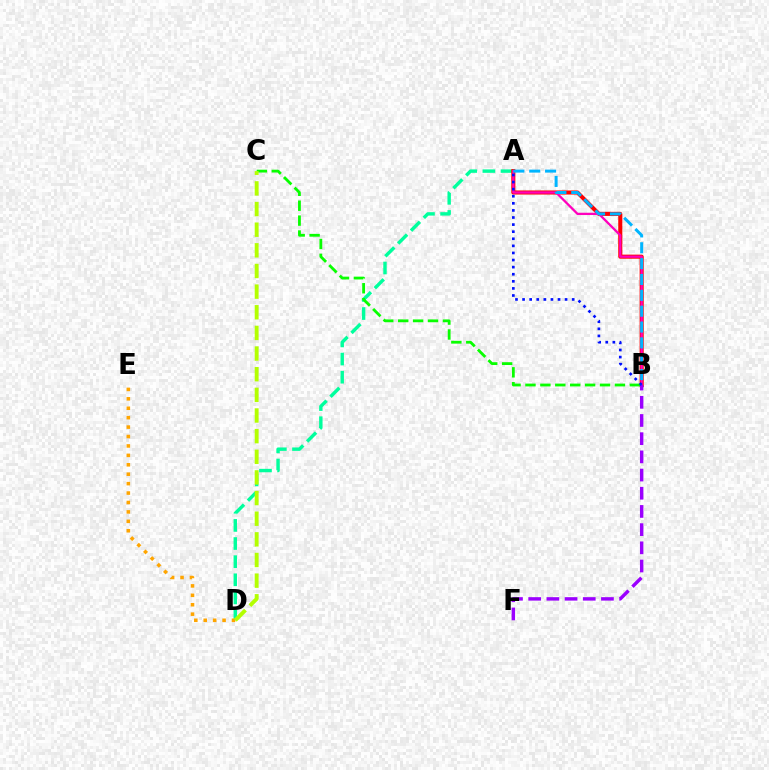{('A', 'D'): [{'color': '#00ff9d', 'line_style': 'dashed', 'thickness': 2.46}], ('A', 'B'): [{'color': '#ff0000', 'line_style': 'solid', 'thickness': 2.93}, {'color': '#ff00bd', 'line_style': 'solid', 'thickness': 1.65}, {'color': '#0010ff', 'line_style': 'dotted', 'thickness': 1.93}, {'color': '#00b5ff', 'line_style': 'dashed', 'thickness': 2.15}], ('D', 'E'): [{'color': '#ffa500', 'line_style': 'dotted', 'thickness': 2.56}], ('B', 'C'): [{'color': '#08ff00', 'line_style': 'dashed', 'thickness': 2.03}], ('B', 'F'): [{'color': '#9b00ff', 'line_style': 'dashed', 'thickness': 2.47}], ('C', 'D'): [{'color': '#b3ff00', 'line_style': 'dashed', 'thickness': 2.8}]}